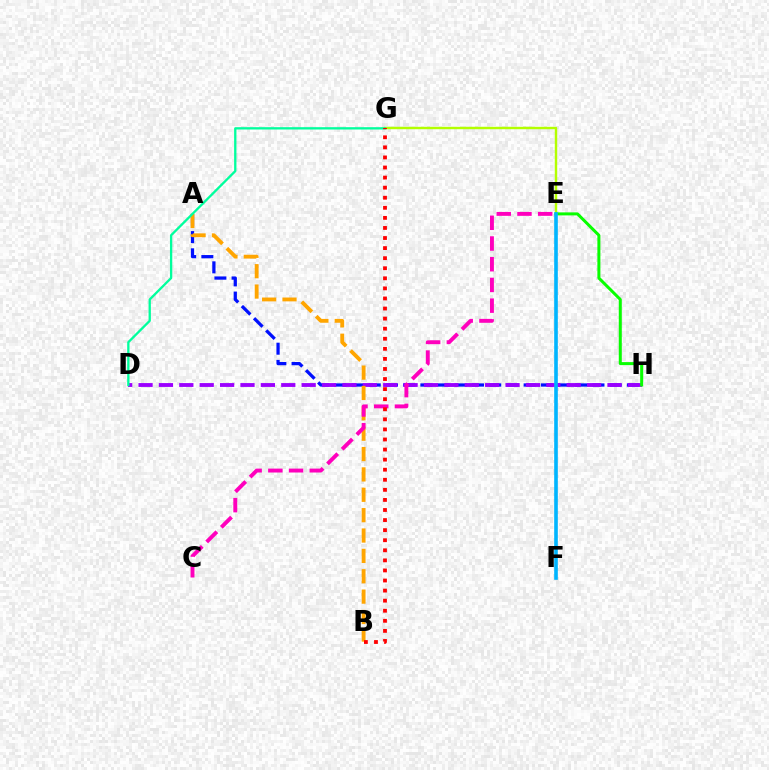{('E', 'G'): [{'color': '#b3ff00', 'line_style': 'solid', 'thickness': 1.75}], ('A', 'H'): [{'color': '#0010ff', 'line_style': 'dashed', 'thickness': 2.34}], ('D', 'H'): [{'color': '#9b00ff', 'line_style': 'dashed', 'thickness': 2.77}], ('A', 'B'): [{'color': '#ffa500', 'line_style': 'dashed', 'thickness': 2.77}], ('C', 'E'): [{'color': '#ff00bd', 'line_style': 'dashed', 'thickness': 2.81}], ('E', 'H'): [{'color': '#08ff00', 'line_style': 'solid', 'thickness': 2.17}], ('D', 'G'): [{'color': '#00ff9d', 'line_style': 'solid', 'thickness': 1.66}], ('E', 'F'): [{'color': '#00b5ff', 'line_style': 'solid', 'thickness': 2.61}], ('B', 'G'): [{'color': '#ff0000', 'line_style': 'dotted', 'thickness': 2.74}]}